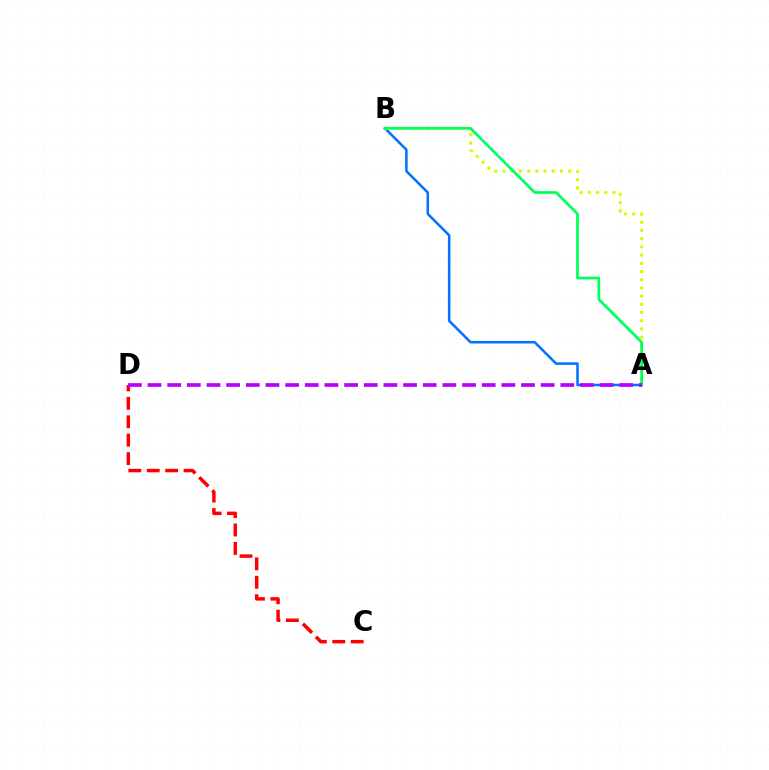{('A', 'B'): [{'color': '#0074ff', 'line_style': 'solid', 'thickness': 1.83}, {'color': '#d1ff00', 'line_style': 'dotted', 'thickness': 2.23}, {'color': '#00ff5c', 'line_style': 'solid', 'thickness': 1.97}], ('C', 'D'): [{'color': '#ff0000', 'line_style': 'dashed', 'thickness': 2.5}], ('A', 'D'): [{'color': '#b900ff', 'line_style': 'dashed', 'thickness': 2.67}]}